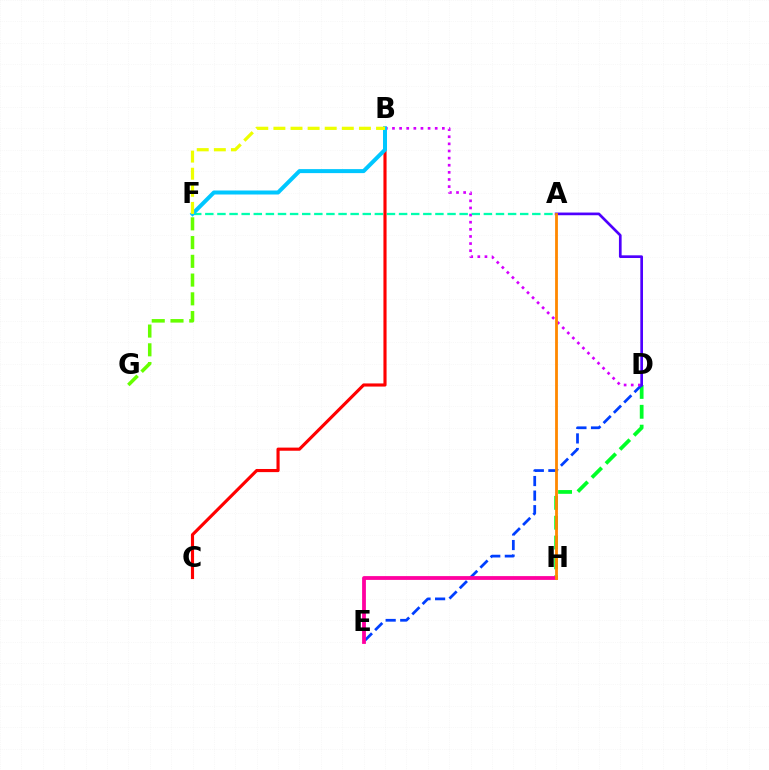{('D', 'H'): [{'color': '#00ff27', 'line_style': 'dashed', 'thickness': 2.7}], ('D', 'E'): [{'color': '#003fff', 'line_style': 'dashed', 'thickness': 1.98}], ('A', 'F'): [{'color': '#00ffaf', 'line_style': 'dashed', 'thickness': 1.65}], ('B', 'C'): [{'color': '#ff0000', 'line_style': 'solid', 'thickness': 2.26}], ('E', 'H'): [{'color': '#ff00a0', 'line_style': 'solid', 'thickness': 2.74}], ('B', 'D'): [{'color': '#d600ff', 'line_style': 'dotted', 'thickness': 1.94}], ('A', 'D'): [{'color': '#4f00ff', 'line_style': 'solid', 'thickness': 1.93}], ('B', 'F'): [{'color': '#00c7ff', 'line_style': 'solid', 'thickness': 2.88}, {'color': '#eeff00', 'line_style': 'dashed', 'thickness': 2.32}], ('A', 'H'): [{'color': '#ff8800', 'line_style': 'solid', 'thickness': 2.02}], ('F', 'G'): [{'color': '#66ff00', 'line_style': 'dashed', 'thickness': 2.55}]}